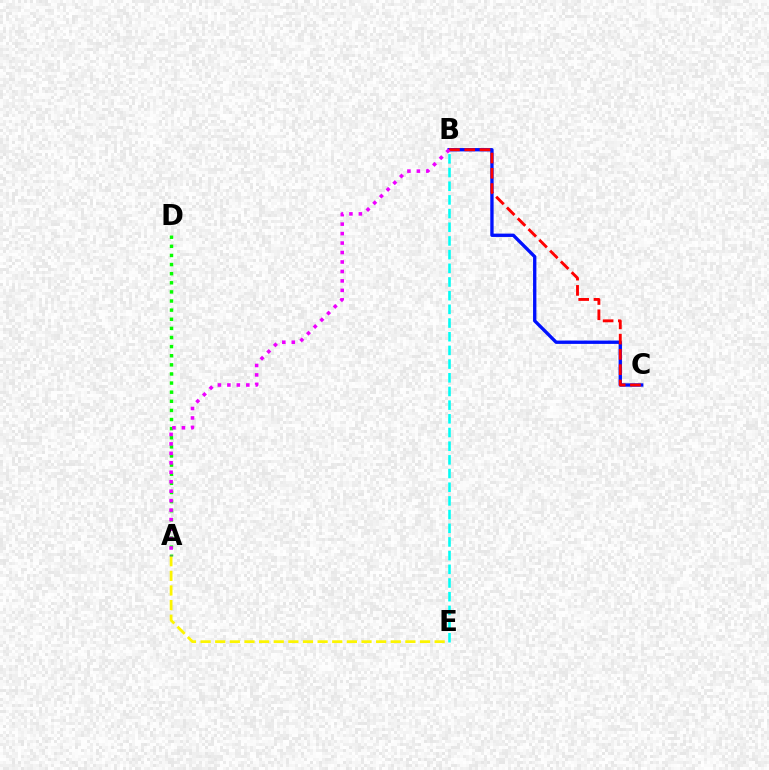{('B', 'E'): [{'color': '#00fff6', 'line_style': 'dashed', 'thickness': 1.86}], ('A', 'E'): [{'color': '#fcf500', 'line_style': 'dashed', 'thickness': 1.99}], ('B', 'C'): [{'color': '#0010ff', 'line_style': 'solid', 'thickness': 2.41}, {'color': '#ff0000', 'line_style': 'dashed', 'thickness': 2.07}], ('A', 'D'): [{'color': '#08ff00', 'line_style': 'dotted', 'thickness': 2.48}], ('A', 'B'): [{'color': '#ee00ff', 'line_style': 'dotted', 'thickness': 2.57}]}